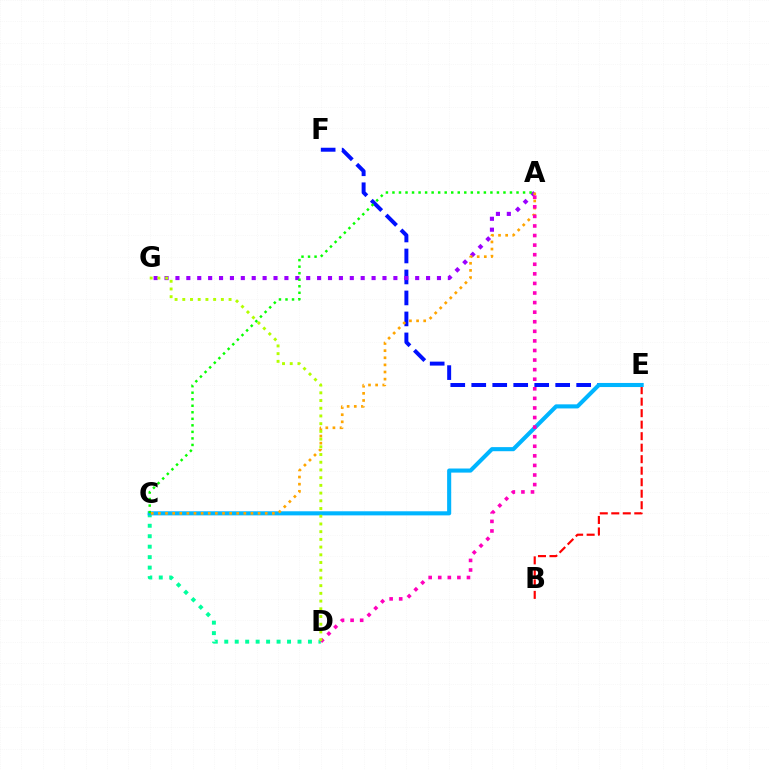{('C', 'D'): [{'color': '#00ff9d', 'line_style': 'dotted', 'thickness': 2.84}], ('E', 'F'): [{'color': '#0010ff', 'line_style': 'dashed', 'thickness': 2.85}], ('A', 'G'): [{'color': '#9b00ff', 'line_style': 'dotted', 'thickness': 2.96}], ('B', 'E'): [{'color': '#ff0000', 'line_style': 'dashed', 'thickness': 1.56}], ('C', 'E'): [{'color': '#00b5ff', 'line_style': 'solid', 'thickness': 2.94}], ('A', 'C'): [{'color': '#ffa500', 'line_style': 'dotted', 'thickness': 1.94}, {'color': '#08ff00', 'line_style': 'dotted', 'thickness': 1.77}], ('A', 'D'): [{'color': '#ff00bd', 'line_style': 'dotted', 'thickness': 2.6}], ('D', 'G'): [{'color': '#b3ff00', 'line_style': 'dotted', 'thickness': 2.1}]}